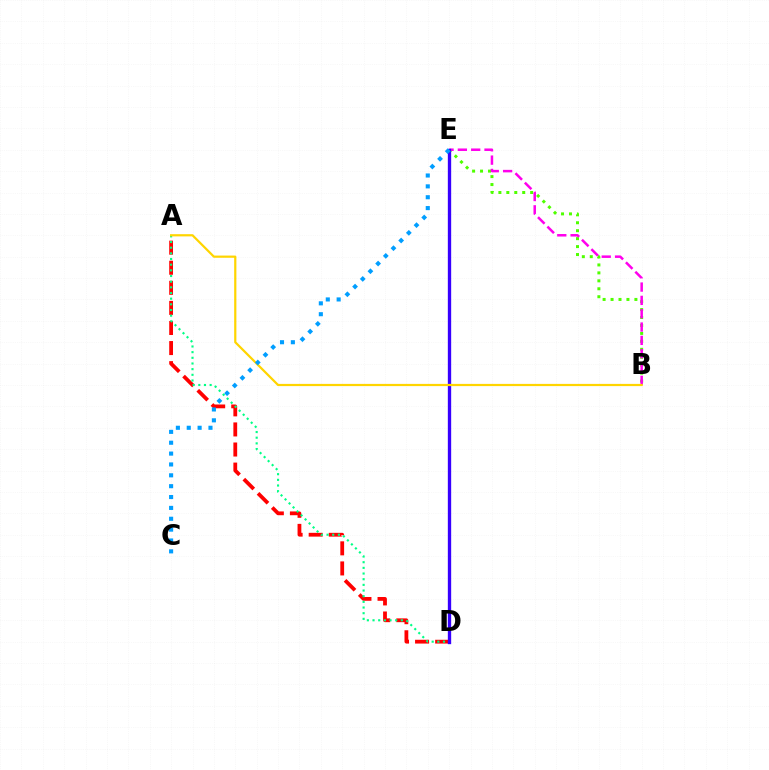{('B', 'E'): [{'color': '#4fff00', 'line_style': 'dotted', 'thickness': 2.16}, {'color': '#ff00ed', 'line_style': 'dashed', 'thickness': 1.81}], ('A', 'D'): [{'color': '#ff0000', 'line_style': 'dashed', 'thickness': 2.73}, {'color': '#00ff86', 'line_style': 'dotted', 'thickness': 1.54}], ('D', 'E'): [{'color': '#3700ff', 'line_style': 'solid', 'thickness': 2.4}], ('A', 'B'): [{'color': '#ffd500', 'line_style': 'solid', 'thickness': 1.59}], ('C', 'E'): [{'color': '#009eff', 'line_style': 'dotted', 'thickness': 2.95}]}